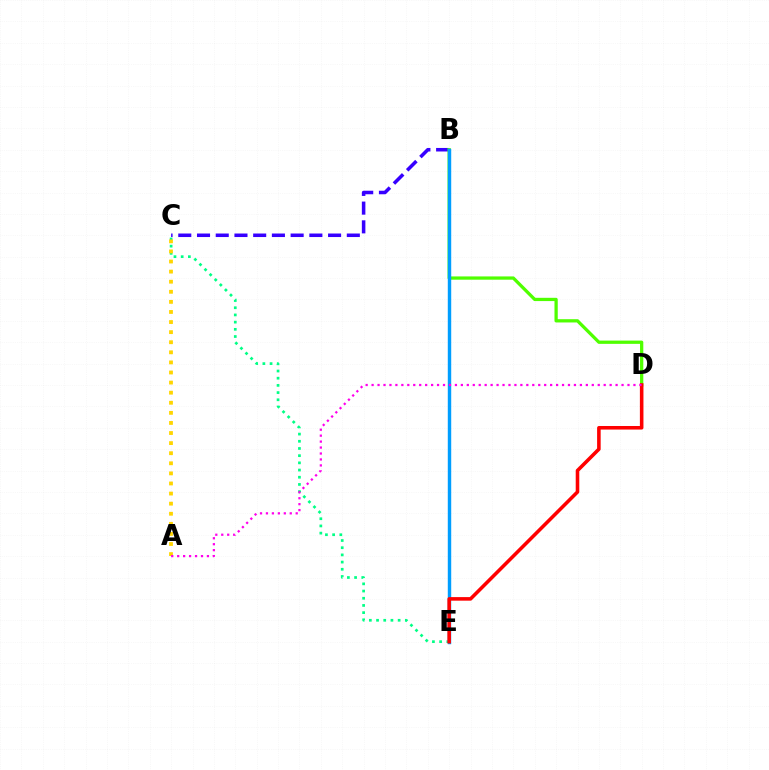{('B', 'C'): [{'color': '#3700ff', 'line_style': 'dashed', 'thickness': 2.54}], ('B', 'D'): [{'color': '#4fff00', 'line_style': 'solid', 'thickness': 2.35}], ('C', 'E'): [{'color': '#00ff86', 'line_style': 'dotted', 'thickness': 1.95}], ('A', 'C'): [{'color': '#ffd500', 'line_style': 'dotted', 'thickness': 2.74}], ('B', 'E'): [{'color': '#009eff', 'line_style': 'solid', 'thickness': 2.47}], ('D', 'E'): [{'color': '#ff0000', 'line_style': 'solid', 'thickness': 2.57}], ('A', 'D'): [{'color': '#ff00ed', 'line_style': 'dotted', 'thickness': 1.62}]}